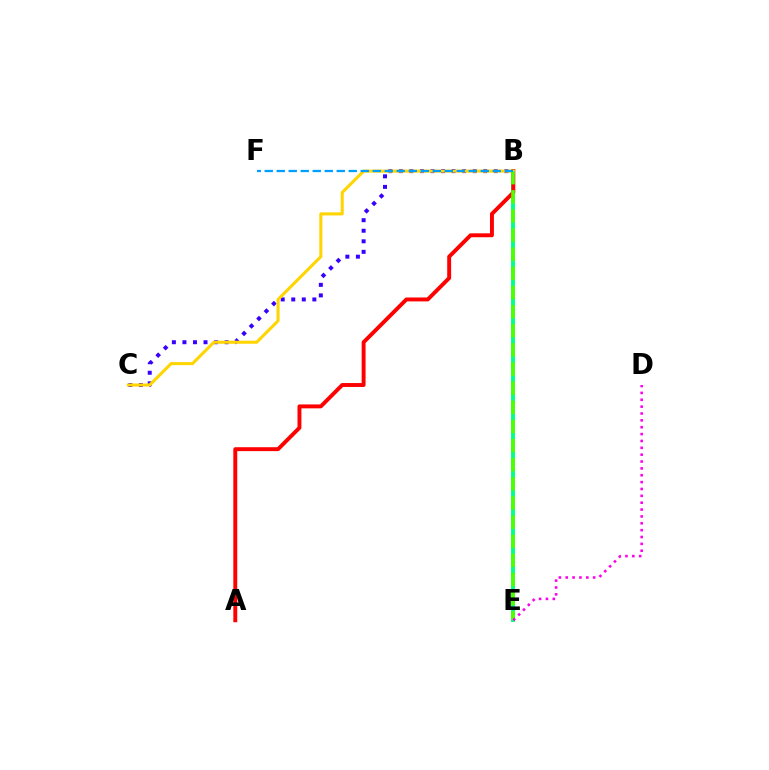{('B', 'E'): [{'color': '#00ff86', 'line_style': 'solid', 'thickness': 2.8}, {'color': '#4fff00', 'line_style': 'dashed', 'thickness': 2.6}], ('B', 'C'): [{'color': '#3700ff', 'line_style': 'dotted', 'thickness': 2.86}, {'color': '#ffd500', 'line_style': 'solid', 'thickness': 2.2}], ('A', 'B'): [{'color': '#ff0000', 'line_style': 'solid', 'thickness': 2.82}], ('D', 'E'): [{'color': '#ff00ed', 'line_style': 'dotted', 'thickness': 1.86}], ('B', 'F'): [{'color': '#009eff', 'line_style': 'dashed', 'thickness': 1.63}]}